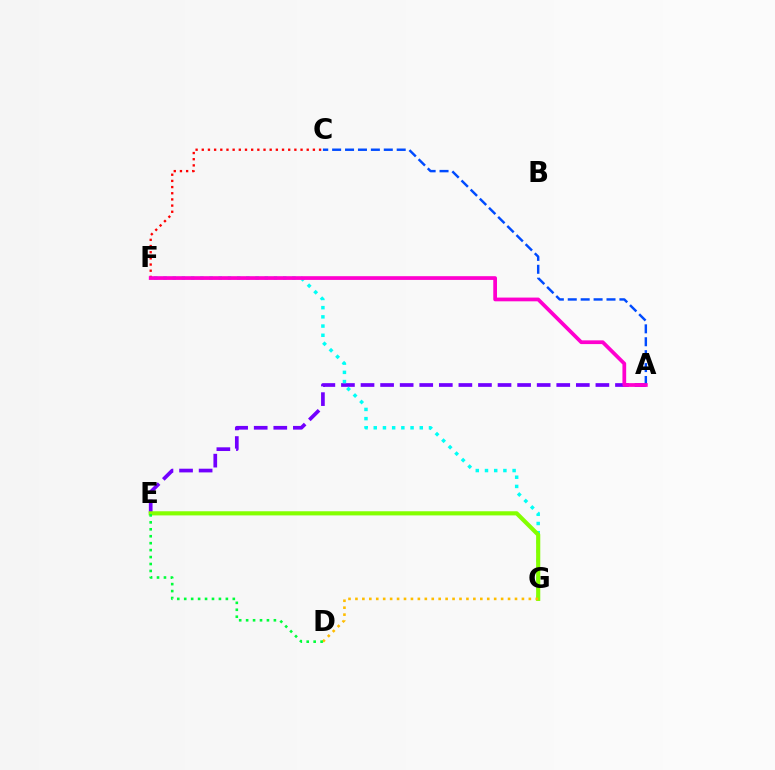{('A', 'E'): [{'color': '#7200ff', 'line_style': 'dashed', 'thickness': 2.66}], ('F', 'G'): [{'color': '#00fff6', 'line_style': 'dotted', 'thickness': 2.5}], ('A', 'C'): [{'color': '#004bff', 'line_style': 'dashed', 'thickness': 1.75}], ('E', 'G'): [{'color': '#84ff00', 'line_style': 'solid', 'thickness': 2.98}], ('C', 'F'): [{'color': '#ff0000', 'line_style': 'dotted', 'thickness': 1.68}], ('D', 'G'): [{'color': '#ffbd00', 'line_style': 'dotted', 'thickness': 1.88}], ('D', 'E'): [{'color': '#00ff39', 'line_style': 'dotted', 'thickness': 1.89}], ('A', 'F'): [{'color': '#ff00cf', 'line_style': 'solid', 'thickness': 2.69}]}